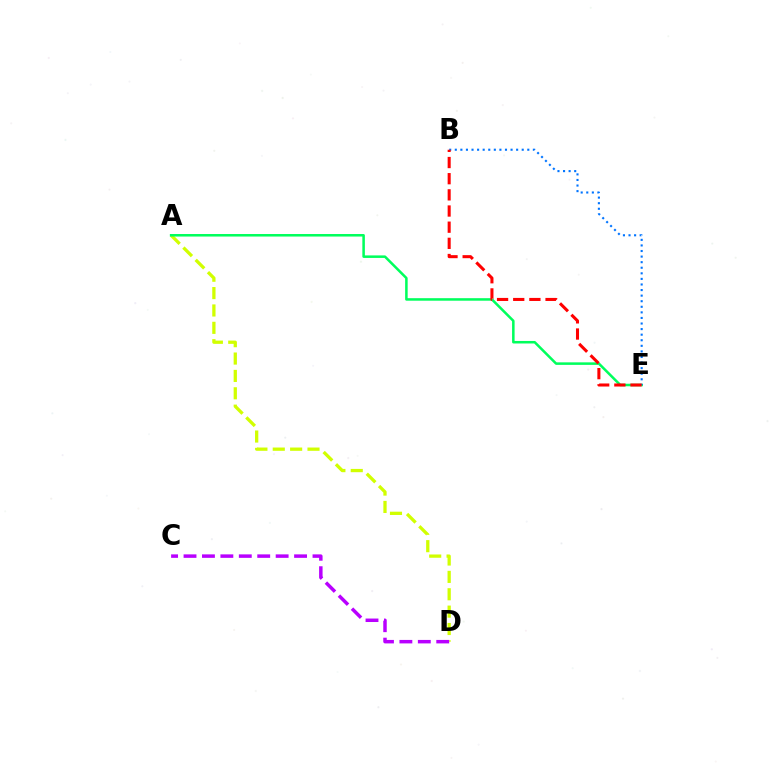{('A', 'D'): [{'color': '#d1ff00', 'line_style': 'dashed', 'thickness': 2.36}], ('A', 'E'): [{'color': '#00ff5c', 'line_style': 'solid', 'thickness': 1.82}], ('B', 'E'): [{'color': '#0074ff', 'line_style': 'dotted', 'thickness': 1.52}, {'color': '#ff0000', 'line_style': 'dashed', 'thickness': 2.2}], ('C', 'D'): [{'color': '#b900ff', 'line_style': 'dashed', 'thickness': 2.5}]}